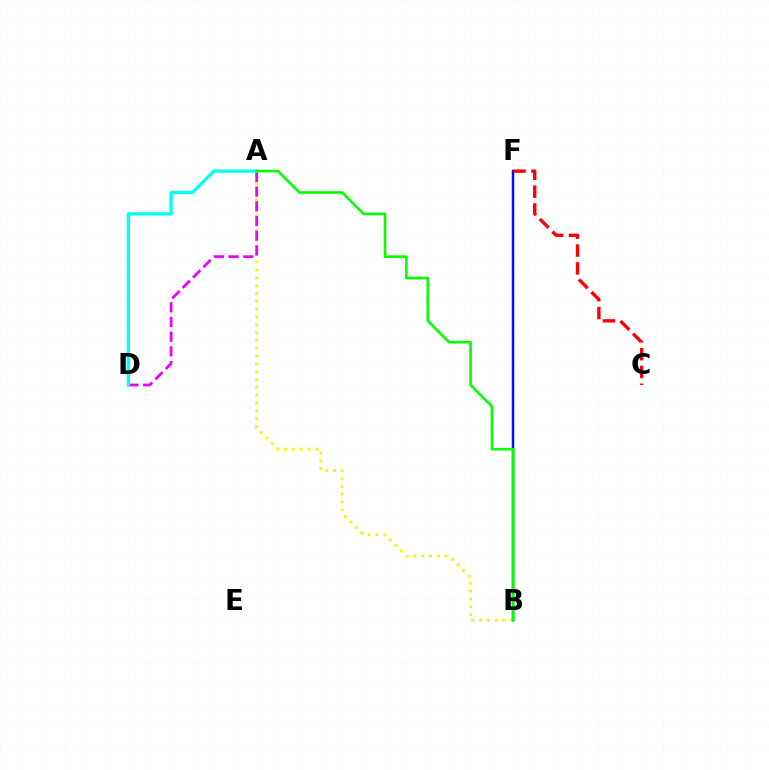{('A', 'B'): [{'color': '#fcf500', 'line_style': 'dotted', 'thickness': 2.13}, {'color': '#08ff00', 'line_style': 'solid', 'thickness': 1.9}], ('A', 'D'): [{'color': '#ee00ff', 'line_style': 'dashed', 'thickness': 1.99}, {'color': '#00fff6', 'line_style': 'solid', 'thickness': 2.39}], ('B', 'F'): [{'color': '#0010ff', 'line_style': 'solid', 'thickness': 1.8}], ('C', 'F'): [{'color': '#ff0000', 'line_style': 'dashed', 'thickness': 2.42}]}